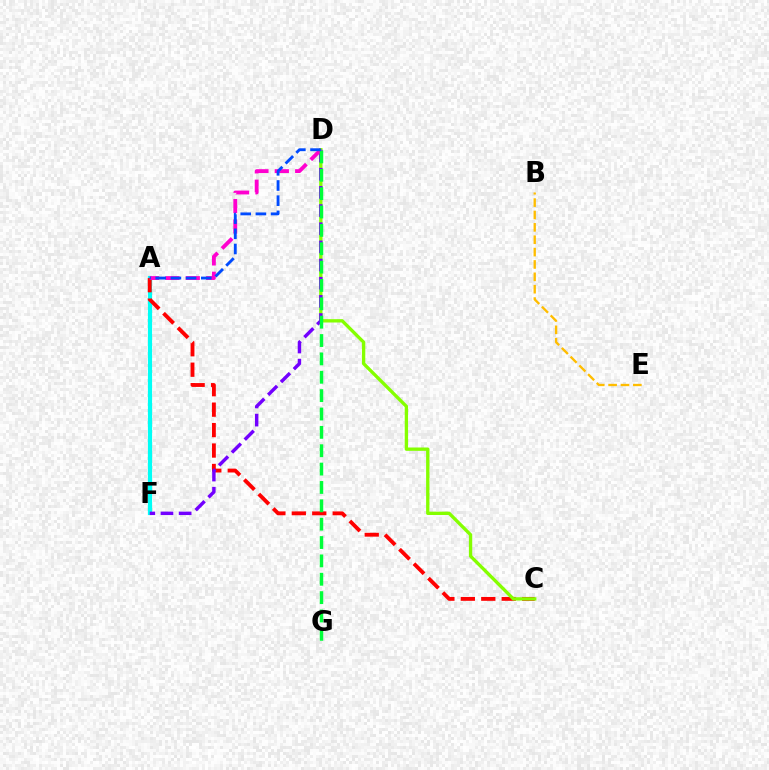{('A', 'F'): [{'color': '#00fff6', 'line_style': 'solid', 'thickness': 3.0}], ('A', 'C'): [{'color': '#ff0000', 'line_style': 'dashed', 'thickness': 2.78}], ('C', 'D'): [{'color': '#84ff00', 'line_style': 'solid', 'thickness': 2.4}], ('D', 'F'): [{'color': '#7200ff', 'line_style': 'dashed', 'thickness': 2.47}], ('A', 'D'): [{'color': '#ff00cf', 'line_style': 'dashed', 'thickness': 2.77}, {'color': '#004bff', 'line_style': 'dashed', 'thickness': 2.06}], ('D', 'G'): [{'color': '#00ff39', 'line_style': 'dashed', 'thickness': 2.49}], ('B', 'E'): [{'color': '#ffbd00', 'line_style': 'dashed', 'thickness': 1.68}]}